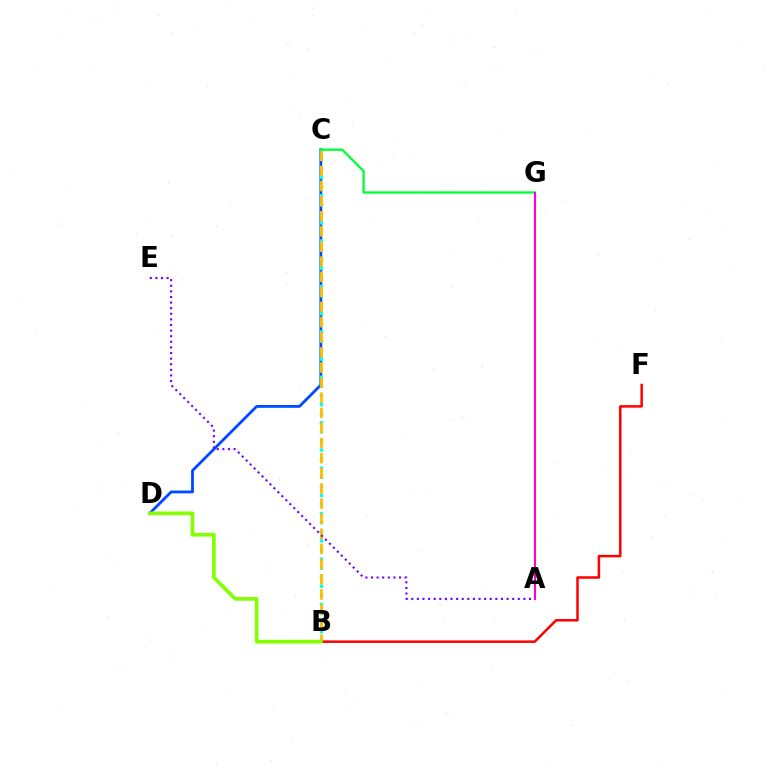{('C', 'D'): [{'color': '#004bff', 'line_style': 'solid', 'thickness': 2.03}], ('B', 'C'): [{'color': '#00fff6', 'line_style': 'dotted', 'thickness': 2.47}, {'color': '#ffbd00', 'line_style': 'dashed', 'thickness': 2.05}], ('B', 'F'): [{'color': '#ff0000', 'line_style': 'solid', 'thickness': 1.8}], ('C', 'G'): [{'color': '#00ff39', 'line_style': 'solid', 'thickness': 1.68}], ('A', 'E'): [{'color': '#7200ff', 'line_style': 'dotted', 'thickness': 1.52}], ('B', 'D'): [{'color': '#84ff00', 'line_style': 'solid', 'thickness': 2.65}], ('A', 'G'): [{'color': '#ff00cf', 'line_style': 'solid', 'thickness': 1.53}]}